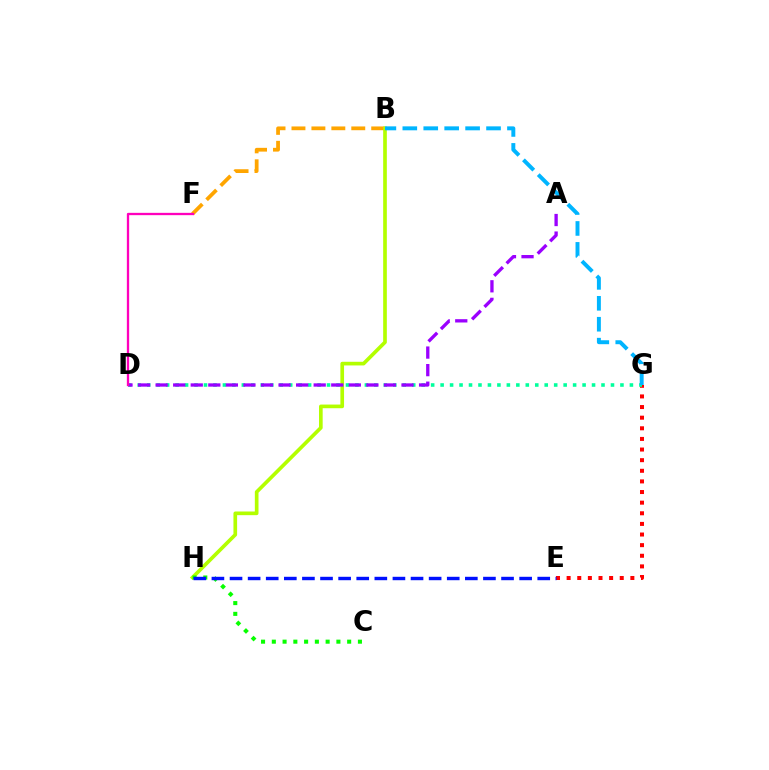{('B', 'F'): [{'color': '#ffa500', 'line_style': 'dashed', 'thickness': 2.71}], ('B', 'H'): [{'color': '#b3ff00', 'line_style': 'solid', 'thickness': 2.64}], ('E', 'G'): [{'color': '#ff0000', 'line_style': 'dotted', 'thickness': 2.89}], ('D', 'G'): [{'color': '#00ff9d', 'line_style': 'dotted', 'thickness': 2.57}], ('C', 'H'): [{'color': '#08ff00', 'line_style': 'dotted', 'thickness': 2.92}], ('A', 'D'): [{'color': '#9b00ff', 'line_style': 'dashed', 'thickness': 2.39}], ('B', 'G'): [{'color': '#00b5ff', 'line_style': 'dashed', 'thickness': 2.84}], ('D', 'F'): [{'color': '#ff00bd', 'line_style': 'solid', 'thickness': 1.67}], ('E', 'H'): [{'color': '#0010ff', 'line_style': 'dashed', 'thickness': 2.46}]}